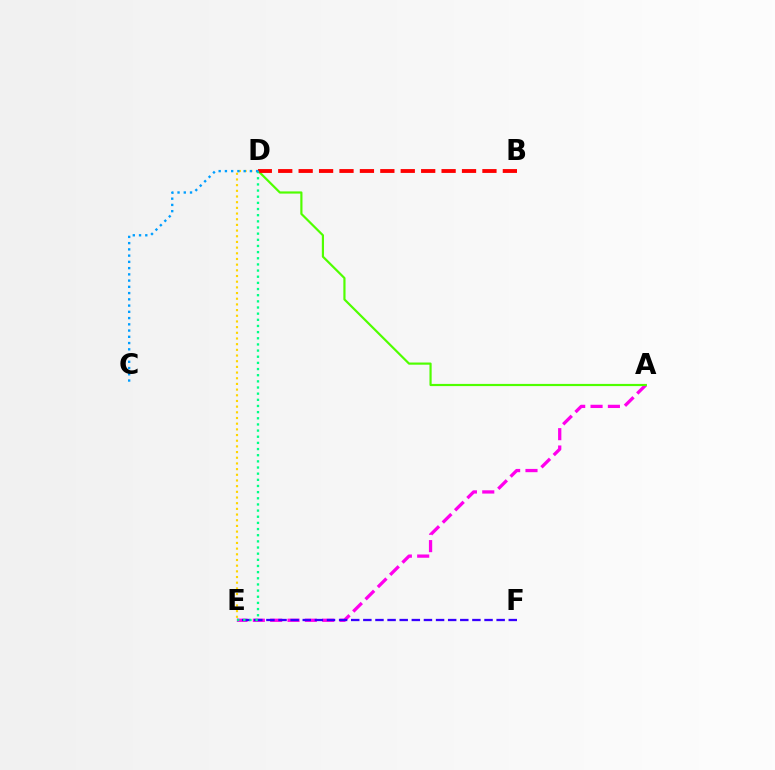{('A', 'E'): [{'color': '#ff00ed', 'line_style': 'dashed', 'thickness': 2.36}], ('A', 'D'): [{'color': '#4fff00', 'line_style': 'solid', 'thickness': 1.57}], ('D', 'E'): [{'color': '#ffd500', 'line_style': 'dotted', 'thickness': 1.54}, {'color': '#00ff86', 'line_style': 'dotted', 'thickness': 1.67}], ('B', 'D'): [{'color': '#ff0000', 'line_style': 'dashed', 'thickness': 2.77}], ('E', 'F'): [{'color': '#3700ff', 'line_style': 'dashed', 'thickness': 1.65}], ('C', 'D'): [{'color': '#009eff', 'line_style': 'dotted', 'thickness': 1.7}]}